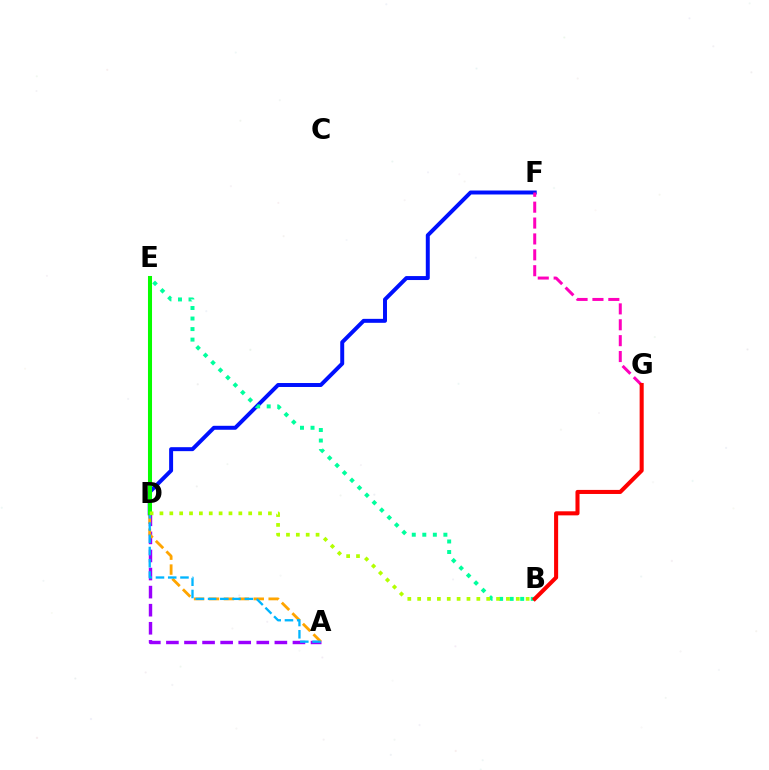{('A', 'D'): [{'color': '#9b00ff', 'line_style': 'dashed', 'thickness': 2.46}, {'color': '#00b5ff', 'line_style': 'dashed', 'thickness': 1.66}], ('A', 'E'): [{'color': '#ffa500', 'line_style': 'dashed', 'thickness': 2.03}], ('D', 'F'): [{'color': '#0010ff', 'line_style': 'solid', 'thickness': 2.85}], ('B', 'E'): [{'color': '#00ff9d', 'line_style': 'dotted', 'thickness': 2.86}], ('F', 'G'): [{'color': '#ff00bd', 'line_style': 'dashed', 'thickness': 2.16}], ('D', 'E'): [{'color': '#08ff00', 'line_style': 'solid', 'thickness': 2.91}], ('B', 'D'): [{'color': '#b3ff00', 'line_style': 'dotted', 'thickness': 2.68}], ('B', 'G'): [{'color': '#ff0000', 'line_style': 'solid', 'thickness': 2.92}]}